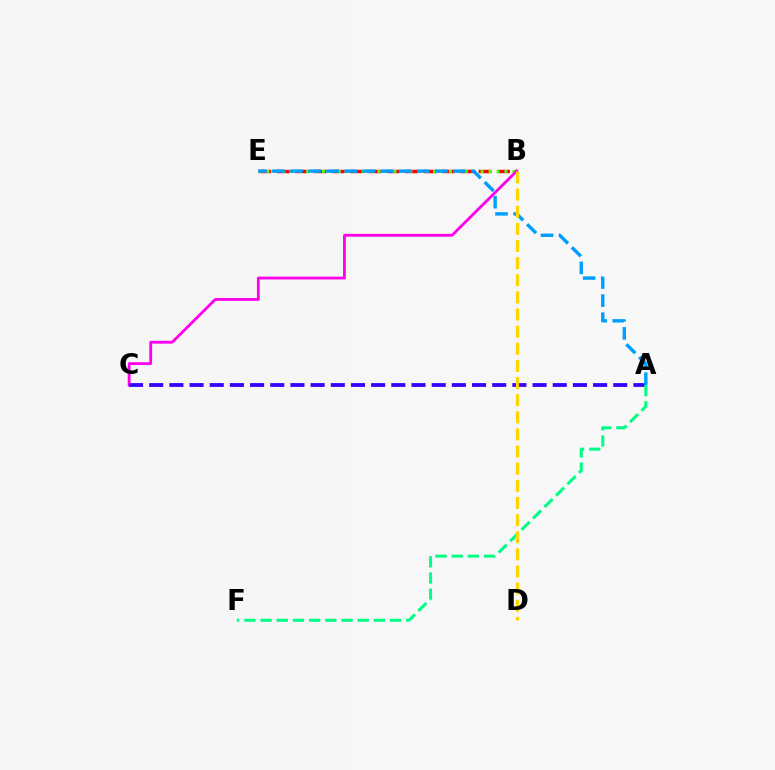{('B', 'E'): [{'color': '#ff0000', 'line_style': 'dashed', 'thickness': 2.49}, {'color': '#4fff00', 'line_style': 'dotted', 'thickness': 2.16}], ('B', 'C'): [{'color': '#ff00ed', 'line_style': 'solid', 'thickness': 2.04}], ('A', 'C'): [{'color': '#3700ff', 'line_style': 'dashed', 'thickness': 2.74}], ('A', 'E'): [{'color': '#009eff', 'line_style': 'dashed', 'thickness': 2.46}], ('A', 'F'): [{'color': '#00ff86', 'line_style': 'dashed', 'thickness': 2.2}], ('B', 'D'): [{'color': '#ffd500', 'line_style': 'dashed', 'thickness': 2.33}]}